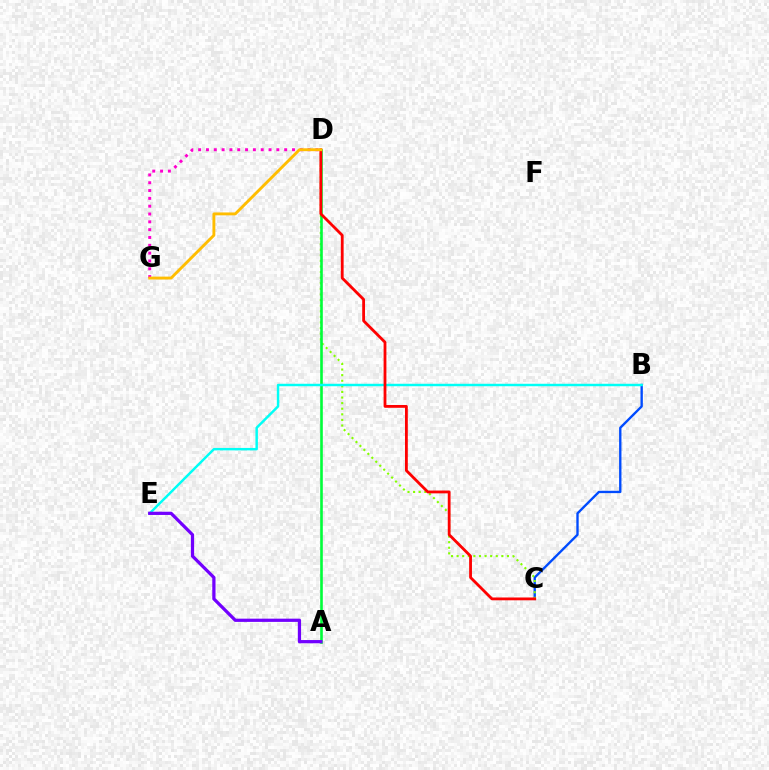{('B', 'C'): [{'color': '#004bff', 'line_style': 'solid', 'thickness': 1.7}], ('C', 'D'): [{'color': '#84ff00', 'line_style': 'dotted', 'thickness': 1.52}, {'color': '#ff0000', 'line_style': 'solid', 'thickness': 2.02}], ('A', 'D'): [{'color': '#00ff39', 'line_style': 'solid', 'thickness': 1.89}], ('B', 'E'): [{'color': '#00fff6', 'line_style': 'solid', 'thickness': 1.77}], ('D', 'G'): [{'color': '#ff00cf', 'line_style': 'dotted', 'thickness': 2.13}, {'color': '#ffbd00', 'line_style': 'solid', 'thickness': 2.08}], ('A', 'E'): [{'color': '#7200ff', 'line_style': 'solid', 'thickness': 2.33}]}